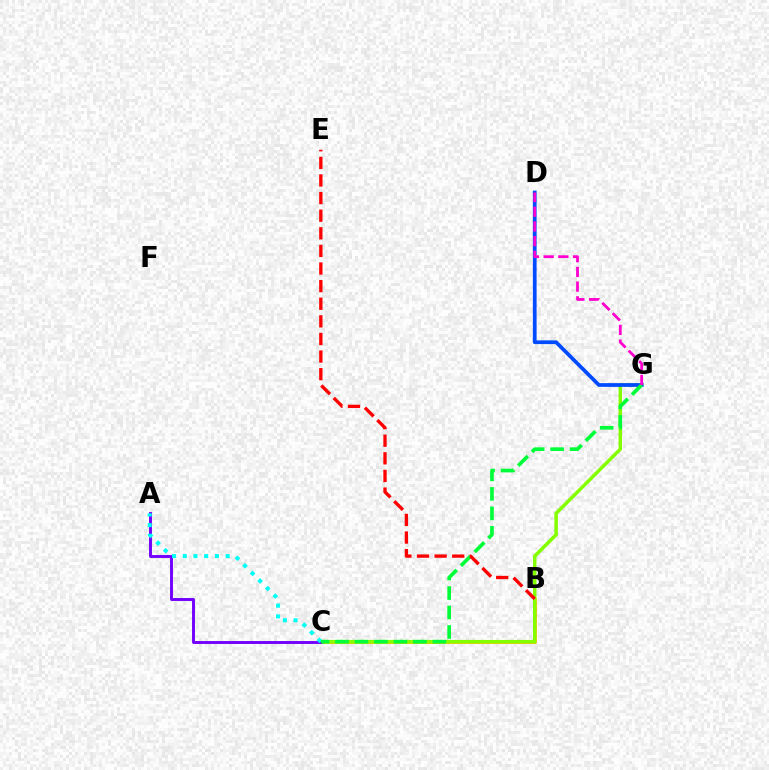{('B', 'C'): [{'color': '#ffbd00', 'line_style': 'solid', 'thickness': 2.07}], ('C', 'G'): [{'color': '#84ff00', 'line_style': 'solid', 'thickness': 2.51}, {'color': '#00ff39', 'line_style': 'dashed', 'thickness': 2.65}], ('A', 'C'): [{'color': '#7200ff', 'line_style': 'solid', 'thickness': 2.1}, {'color': '#00fff6', 'line_style': 'dotted', 'thickness': 2.91}], ('D', 'G'): [{'color': '#004bff', 'line_style': 'solid', 'thickness': 2.69}, {'color': '#ff00cf', 'line_style': 'dashed', 'thickness': 2.0}], ('B', 'E'): [{'color': '#ff0000', 'line_style': 'dashed', 'thickness': 2.39}]}